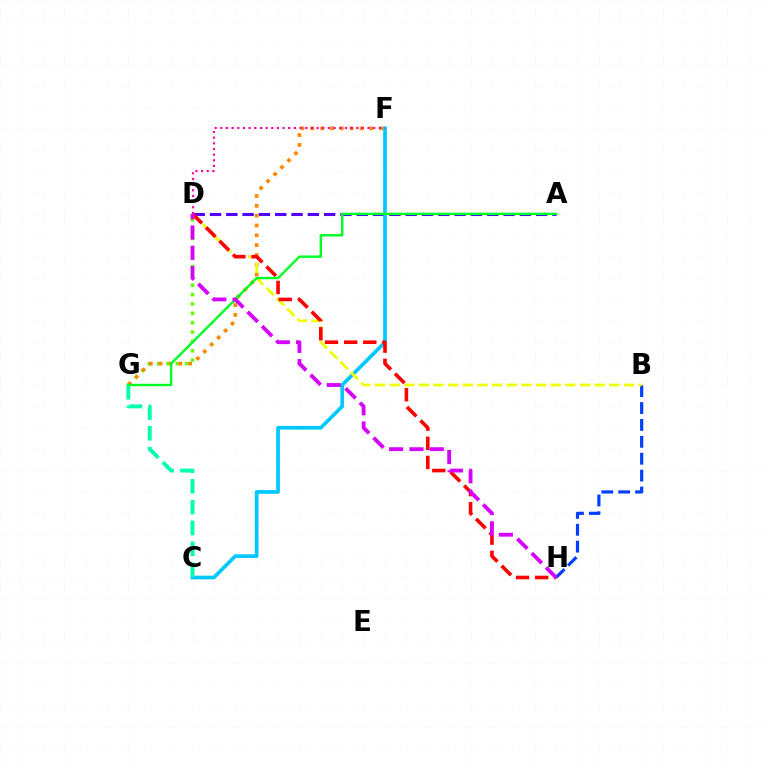{('A', 'D'): [{'color': '#4f00ff', 'line_style': 'dashed', 'thickness': 2.22}], ('B', 'H'): [{'color': '#003fff', 'line_style': 'dashed', 'thickness': 2.3}], ('D', 'G'): [{'color': '#66ff00', 'line_style': 'dotted', 'thickness': 2.54}], ('F', 'G'): [{'color': '#ff8800', 'line_style': 'dotted', 'thickness': 2.67}], ('C', 'F'): [{'color': '#00c7ff', 'line_style': 'solid', 'thickness': 2.65}], ('C', 'G'): [{'color': '#00ffaf', 'line_style': 'dashed', 'thickness': 2.83}], ('B', 'D'): [{'color': '#eeff00', 'line_style': 'dashed', 'thickness': 1.99}], ('D', 'H'): [{'color': '#ff0000', 'line_style': 'dashed', 'thickness': 2.6}, {'color': '#d600ff', 'line_style': 'dashed', 'thickness': 2.76}], ('A', 'G'): [{'color': '#00ff27', 'line_style': 'solid', 'thickness': 1.74}], ('D', 'F'): [{'color': '#ff00a0', 'line_style': 'dotted', 'thickness': 1.54}]}